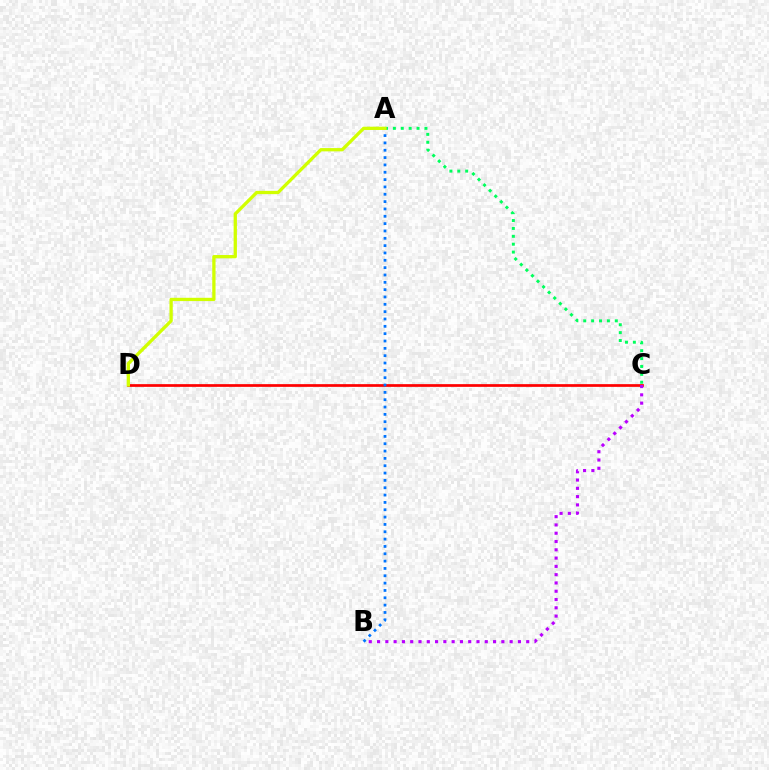{('C', 'D'): [{'color': '#ff0000', 'line_style': 'solid', 'thickness': 1.96}], ('A', 'C'): [{'color': '#00ff5c', 'line_style': 'dotted', 'thickness': 2.14}], ('A', 'B'): [{'color': '#0074ff', 'line_style': 'dotted', 'thickness': 1.99}], ('B', 'C'): [{'color': '#b900ff', 'line_style': 'dotted', 'thickness': 2.25}], ('A', 'D'): [{'color': '#d1ff00', 'line_style': 'solid', 'thickness': 2.37}]}